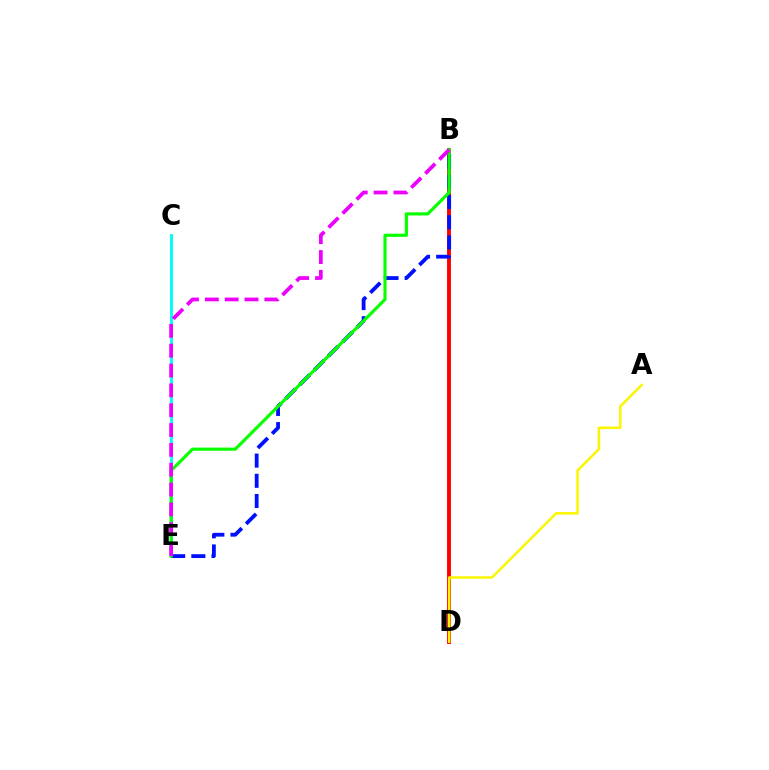{('B', 'D'): [{'color': '#ff0000', 'line_style': 'solid', 'thickness': 2.79}], ('C', 'E'): [{'color': '#00fff6', 'line_style': 'solid', 'thickness': 2.11}], ('B', 'E'): [{'color': '#0010ff', 'line_style': 'dashed', 'thickness': 2.74}, {'color': '#08ff00', 'line_style': 'solid', 'thickness': 2.27}, {'color': '#ee00ff', 'line_style': 'dashed', 'thickness': 2.7}], ('A', 'D'): [{'color': '#fcf500', 'line_style': 'solid', 'thickness': 1.8}]}